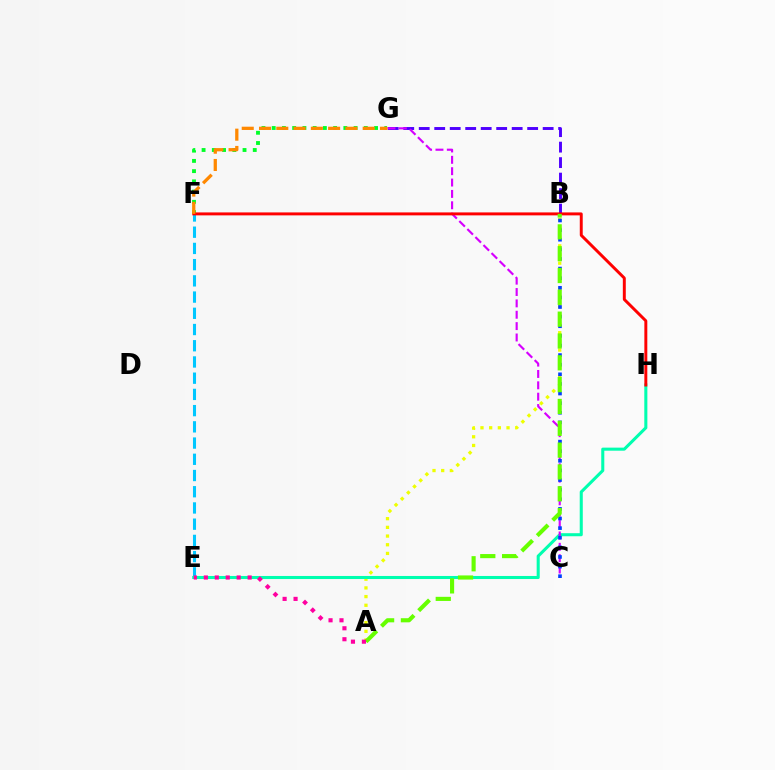{('A', 'B'): [{'color': '#eeff00', 'line_style': 'dotted', 'thickness': 2.36}, {'color': '#66ff00', 'line_style': 'dashed', 'thickness': 2.97}], ('E', 'F'): [{'color': '#00c7ff', 'line_style': 'dashed', 'thickness': 2.2}], ('B', 'G'): [{'color': '#4f00ff', 'line_style': 'dashed', 'thickness': 2.1}], ('F', 'G'): [{'color': '#00ff27', 'line_style': 'dotted', 'thickness': 2.78}, {'color': '#ff8800', 'line_style': 'dashed', 'thickness': 2.35}], ('E', 'H'): [{'color': '#00ffaf', 'line_style': 'solid', 'thickness': 2.2}], ('C', 'G'): [{'color': '#d600ff', 'line_style': 'dashed', 'thickness': 1.54}], ('B', 'C'): [{'color': '#003fff', 'line_style': 'dotted', 'thickness': 2.61}], ('F', 'H'): [{'color': '#ff0000', 'line_style': 'solid', 'thickness': 2.12}], ('A', 'E'): [{'color': '#ff00a0', 'line_style': 'dotted', 'thickness': 2.98}]}